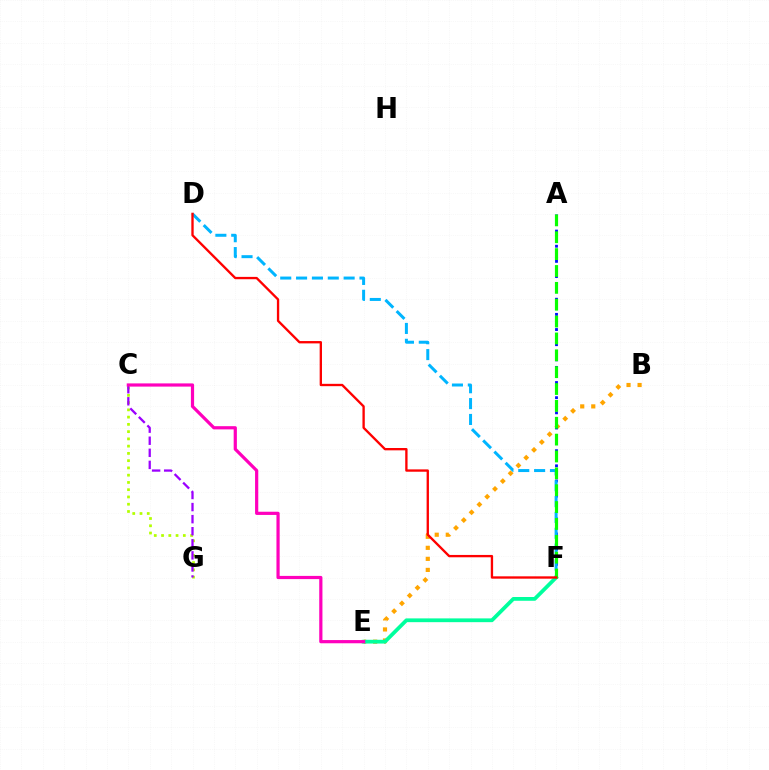{('C', 'G'): [{'color': '#b3ff00', 'line_style': 'dotted', 'thickness': 1.97}, {'color': '#9b00ff', 'line_style': 'dashed', 'thickness': 1.64}], ('B', 'E'): [{'color': '#ffa500', 'line_style': 'dotted', 'thickness': 3.0}], ('A', 'F'): [{'color': '#0010ff', 'line_style': 'dotted', 'thickness': 2.06}, {'color': '#08ff00', 'line_style': 'dashed', 'thickness': 2.29}], ('E', 'F'): [{'color': '#00ff9d', 'line_style': 'solid', 'thickness': 2.72}], ('C', 'E'): [{'color': '#ff00bd', 'line_style': 'solid', 'thickness': 2.31}], ('D', 'F'): [{'color': '#00b5ff', 'line_style': 'dashed', 'thickness': 2.15}, {'color': '#ff0000', 'line_style': 'solid', 'thickness': 1.68}]}